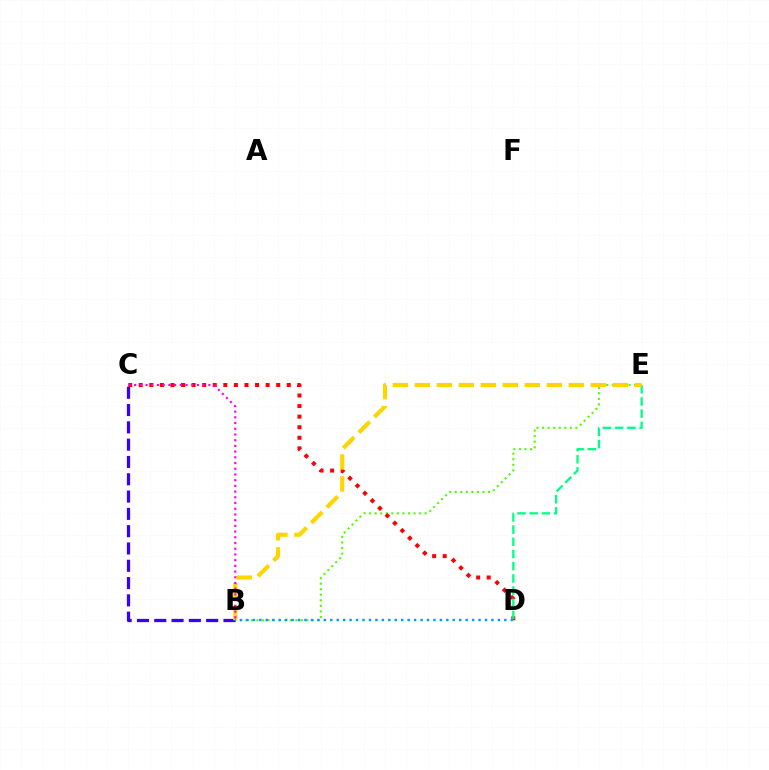{('B', 'E'): [{'color': '#4fff00', 'line_style': 'dotted', 'thickness': 1.51}, {'color': '#ffd500', 'line_style': 'dashed', 'thickness': 2.99}], ('C', 'D'): [{'color': '#ff0000', 'line_style': 'dotted', 'thickness': 2.87}], ('B', 'C'): [{'color': '#3700ff', 'line_style': 'dashed', 'thickness': 2.35}, {'color': '#ff00ed', 'line_style': 'dotted', 'thickness': 1.55}], ('D', 'E'): [{'color': '#00ff86', 'line_style': 'dashed', 'thickness': 1.66}], ('B', 'D'): [{'color': '#009eff', 'line_style': 'dotted', 'thickness': 1.75}]}